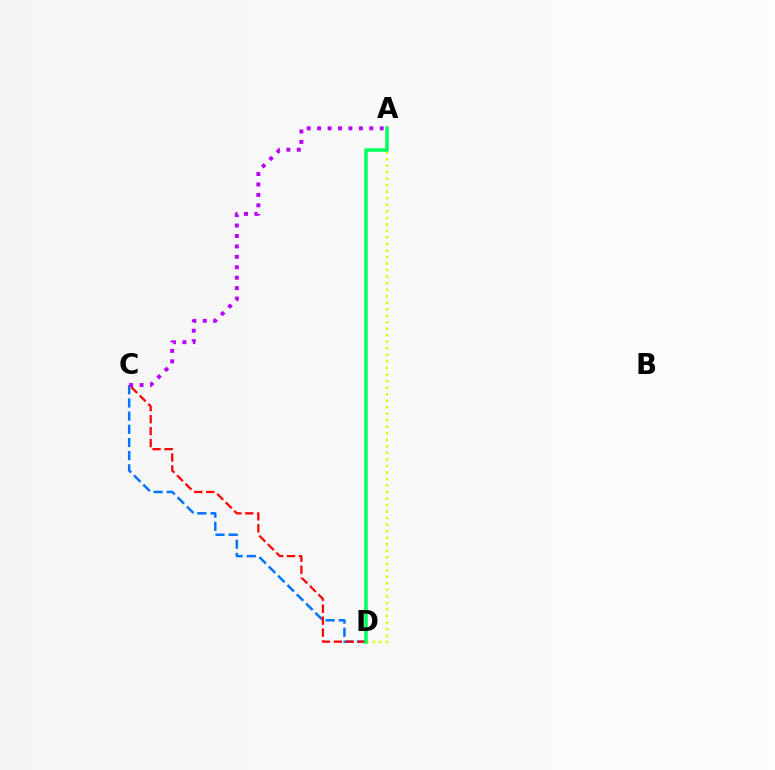{('A', 'D'): [{'color': '#d1ff00', 'line_style': 'dotted', 'thickness': 1.77}, {'color': '#00ff5c', 'line_style': 'solid', 'thickness': 2.53}], ('C', 'D'): [{'color': '#0074ff', 'line_style': 'dashed', 'thickness': 1.79}, {'color': '#ff0000', 'line_style': 'dashed', 'thickness': 1.63}], ('A', 'C'): [{'color': '#b900ff', 'line_style': 'dotted', 'thickness': 2.84}]}